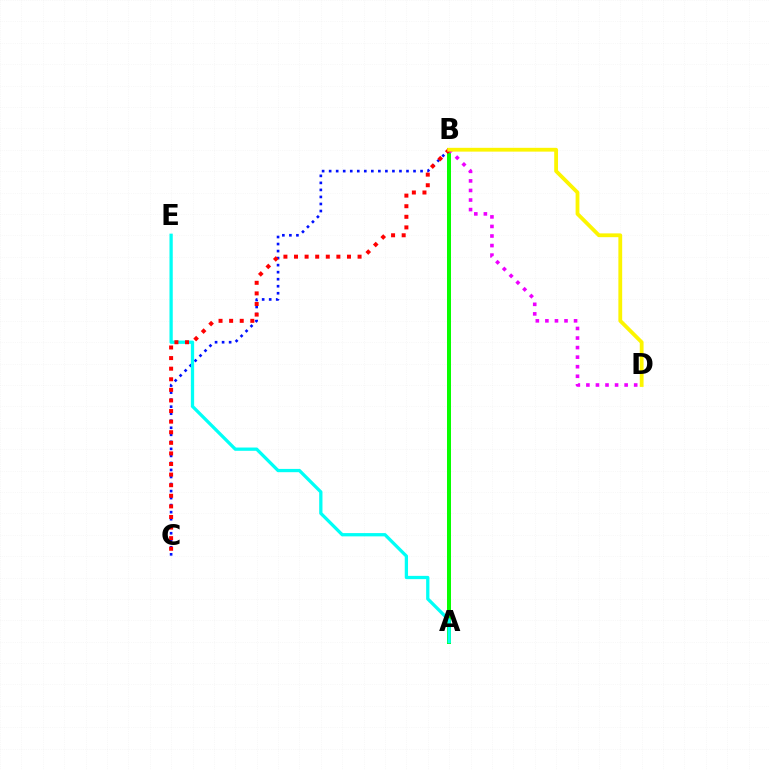{('B', 'C'): [{'color': '#0010ff', 'line_style': 'dotted', 'thickness': 1.91}, {'color': '#ff0000', 'line_style': 'dotted', 'thickness': 2.88}], ('A', 'B'): [{'color': '#08ff00', 'line_style': 'solid', 'thickness': 2.88}], ('A', 'E'): [{'color': '#00fff6', 'line_style': 'solid', 'thickness': 2.36}], ('B', 'D'): [{'color': '#ee00ff', 'line_style': 'dotted', 'thickness': 2.6}, {'color': '#fcf500', 'line_style': 'solid', 'thickness': 2.74}]}